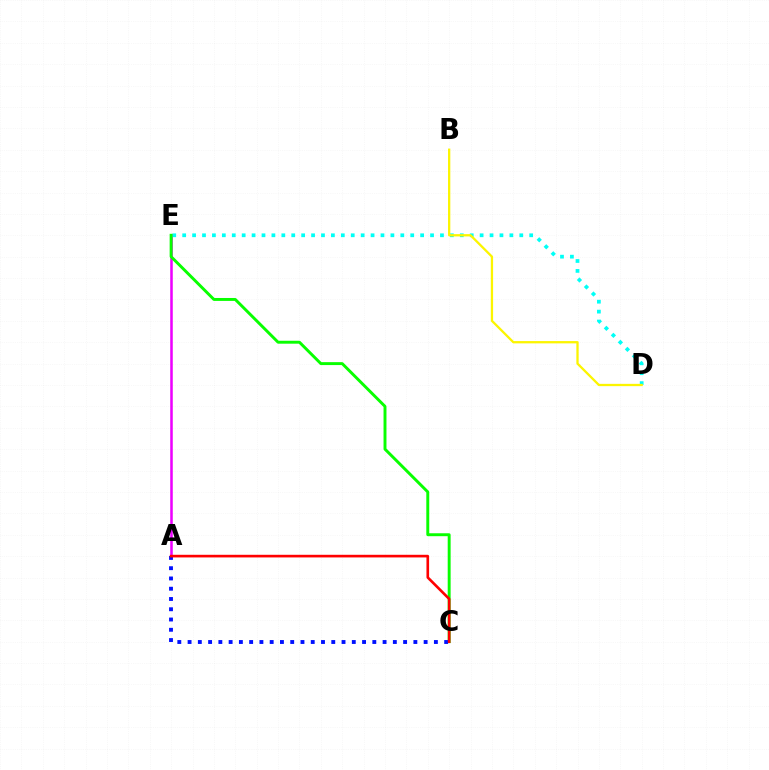{('A', 'E'): [{'color': '#ee00ff', 'line_style': 'solid', 'thickness': 1.83}], ('D', 'E'): [{'color': '#00fff6', 'line_style': 'dotted', 'thickness': 2.69}], ('B', 'D'): [{'color': '#fcf500', 'line_style': 'solid', 'thickness': 1.65}], ('C', 'E'): [{'color': '#08ff00', 'line_style': 'solid', 'thickness': 2.11}], ('A', 'C'): [{'color': '#0010ff', 'line_style': 'dotted', 'thickness': 2.79}, {'color': '#ff0000', 'line_style': 'solid', 'thickness': 1.9}]}